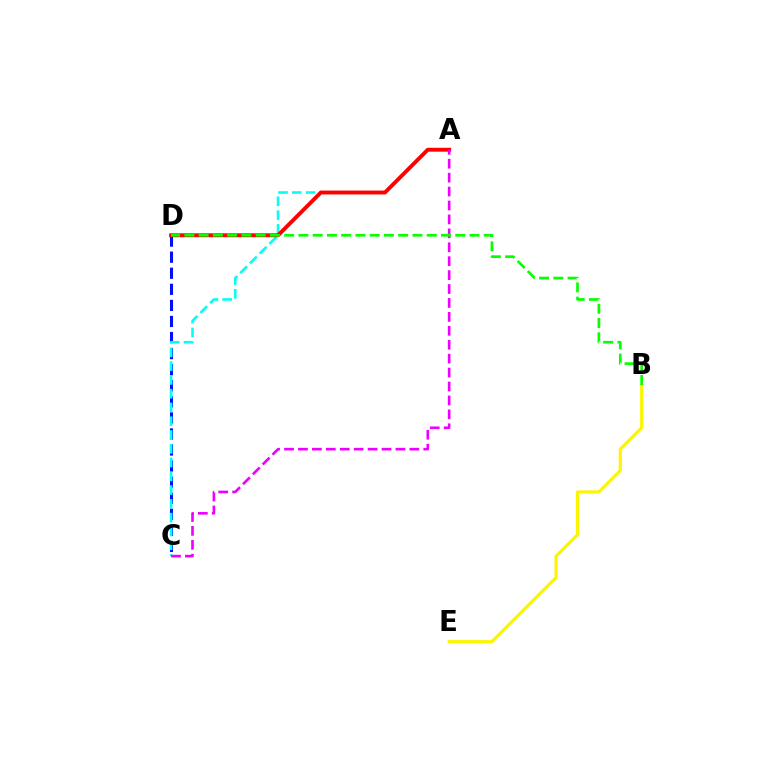{('B', 'E'): [{'color': '#fcf500', 'line_style': 'solid', 'thickness': 2.25}], ('C', 'D'): [{'color': '#0010ff', 'line_style': 'dashed', 'thickness': 2.18}], ('A', 'C'): [{'color': '#00fff6', 'line_style': 'dashed', 'thickness': 1.87}, {'color': '#ee00ff', 'line_style': 'dashed', 'thickness': 1.89}], ('A', 'D'): [{'color': '#ff0000', 'line_style': 'solid', 'thickness': 2.81}], ('B', 'D'): [{'color': '#08ff00', 'line_style': 'dashed', 'thickness': 1.94}]}